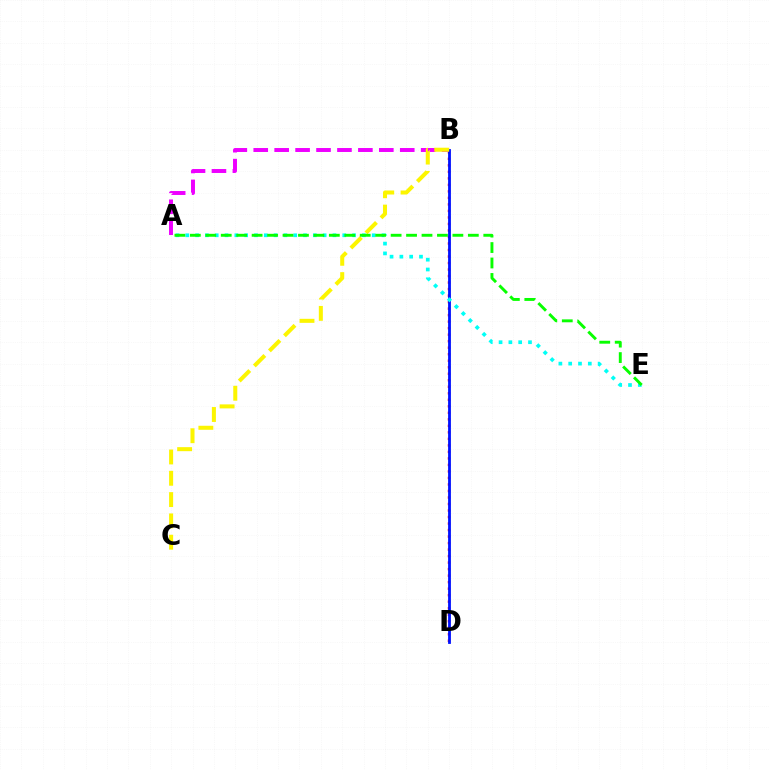{('B', 'D'): [{'color': '#ff0000', 'line_style': 'dotted', 'thickness': 1.77}, {'color': '#0010ff', 'line_style': 'solid', 'thickness': 2.02}], ('A', 'B'): [{'color': '#ee00ff', 'line_style': 'dashed', 'thickness': 2.84}], ('B', 'C'): [{'color': '#fcf500', 'line_style': 'dashed', 'thickness': 2.9}], ('A', 'E'): [{'color': '#00fff6', 'line_style': 'dotted', 'thickness': 2.67}, {'color': '#08ff00', 'line_style': 'dashed', 'thickness': 2.1}]}